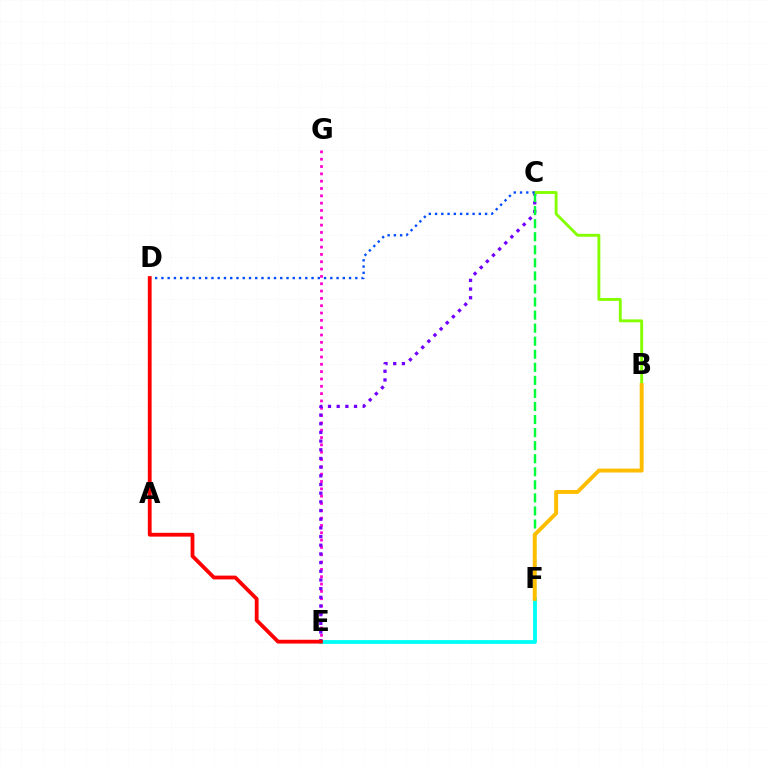{('E', 'F'): [{'color': '#00fff6', 'line_style': 'solid', 'thickness': 2.74}], ('E', 'G'): [{'color': '#ff00cf', 'line_style': 'dotted', 'thickness': 1.99}], ('C', 'E'): [{'color': '#7200ff', 'line_style': 'dotted', 'thickness': 2.36}], ('C', 'F'): [{'color': '#00ff39', 'line_style': 'dashed', 'thickness': 1.77}], ('B', 'C'): [{'color': '#84ff00', 'line_style': 'solid', 'thickness': 2.07}], ('C', 'D'): [{'color': '#004bff', 'line_style': 'dotted', 'thickness': 1.7}], ('B', 'F'): [{'color': '#ffbd00', 'line_style': 'solid', 'thickness': 2.83}], ('D', 'E'): [{'color': '#ff0000', 'line_style': 'solid', 'thickness': 2.74}]}